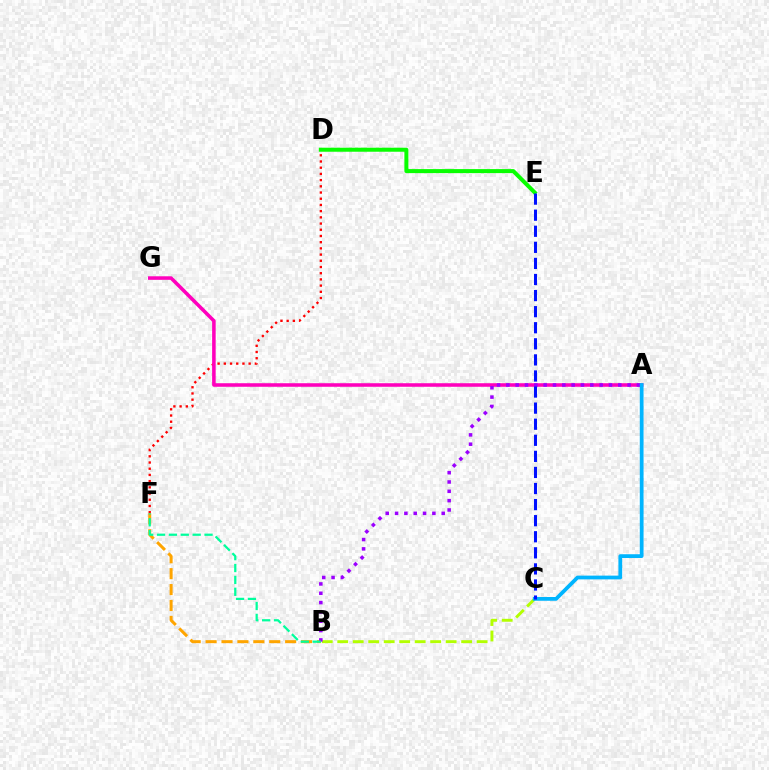{('B', 'F'): [{'color': '#ffa500', 'line_style': 'dashed', 'thickness': 2.16}, {'color': '#00ff9d', 'line_style': 'dashed', 'thickness': 1.61}], ('D', 'F'): [{'color': '#ff0000', 'line_style': 'dotted', 'thickness': 1.69}], ('A', 'G'): [{'color': '#ff00bd', 'line_style': 'solid', 'thickness': 2.55}], ('D', 'E'): [{'color': '#08ff00', 'line_style': 'solid', 'thickness': 2.9}], ('B', 'C'): [{'color': '#b3ff00', 'line_style': 'dashed', 'thickness': 2.1}], ('A', 'B'): [{'color': '#9b00ff', 'line_style': 'dotted', 'thickness': 2.53}], ('A', 'C'): [{'color': '#00b5ff', 'line_style': 'solid', 'thickness': 2.71}], ('C', 'E'): [{'color': '#0010ff', 'line_style': 'dashed', 'thickness': 2.18}]}